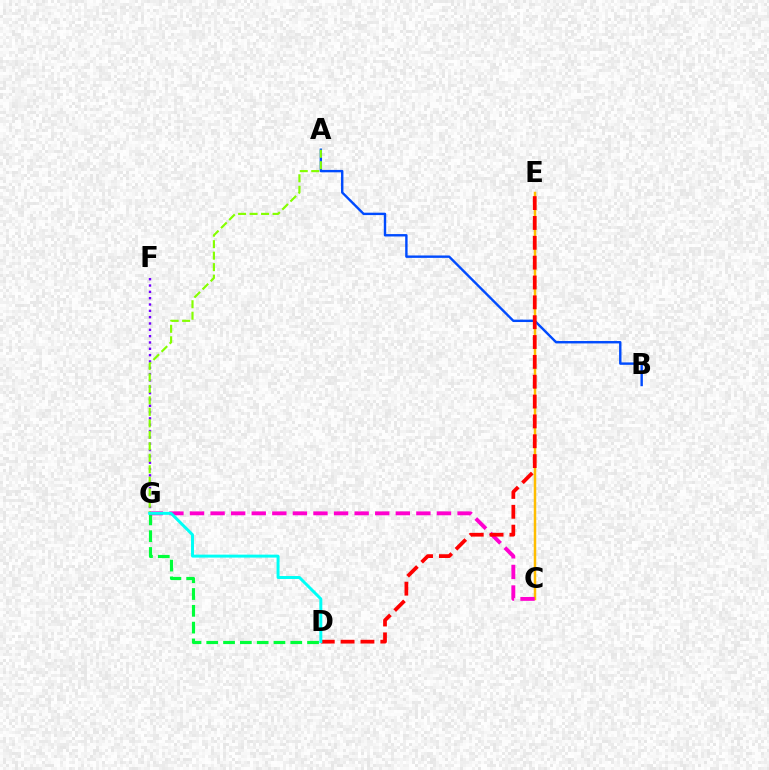{('D', 'G'): [{'color': '#00ff39', 'line_style': 'dashed', 'thickness': 2.28}, {'color': '#00fff6', 'line_style': 'solid', 'thickness': 2.13}], ('C', 'E'): [{'color': '#ffbd00', 'line_style': 'solid', 'thickness': 1.79}], ('A', 'B'): [{'color': '#004bff', 'line_style': 'solid', 'thickness': 1.73}], ('F', 'G'): [{'color': '#7200ff', 'line_style': 'dotted', 'thickness': 1.72}], ('C', 'G'): [{'color': '#ff00cf', 'line_style': 'dashed', 'thickness': 2.8}], ('D', 'E'): [{'color': '#ff0000', 'line_style': 'dashed', 'thickness': 2.7}], ('A', 'G'): [{'color': '#84ff00', 'line_style': 'dashed', 'thickness': 1.56}]}